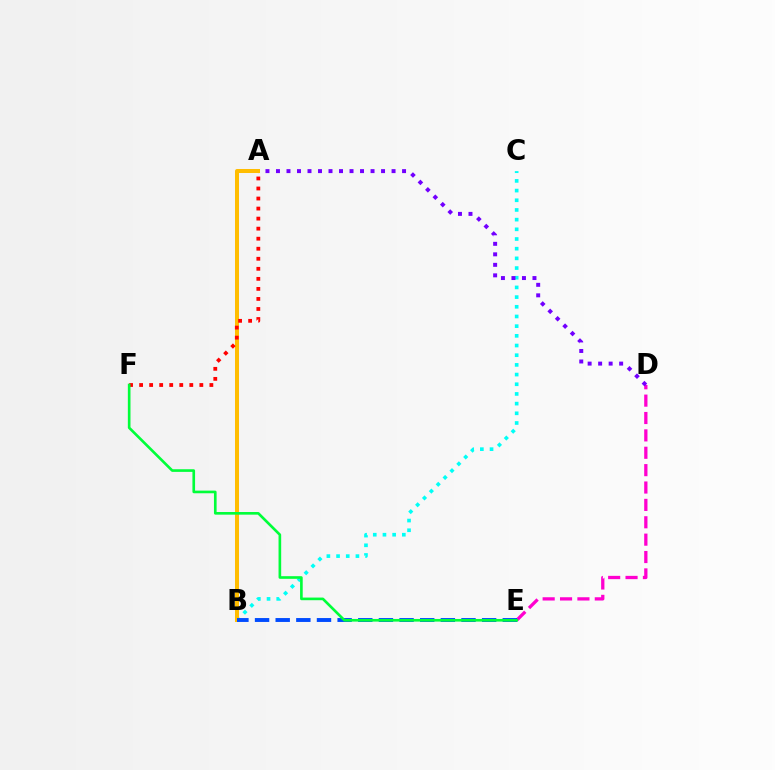{('D', 'E'): [{'color': '#ff00cf', 'line_style': 'dashed', 'thickness': 2.36}], ('B', 'C'): [{'color': '#00fff6', 'line_style': 'dotted', 'thickness': 2.63}], ('A', 'D'): [{'color': '#7200ff', 'line_style': 'dotted', 'thickness': 2.85}], ('A', 'B'): [{'color': '#84ff00', 'line_style': 'dotted', 'thickness': 2.08}, {'color': '#ffbd00', 'line_style': 'solid', 'thickness': 2.89}], ('A', 'F'): [{'color': '#ff0000', 'line_style': 'dotted', 'thickness': 2.73}], ('B', 'E'): [{'color': '#004bff', 'line_style': 'dashed', 'thickness': 2.8}], ('E', 'F'): [{'color': '#00ff39', 'line_style': 'solid', 'thickness': 1.9}]}